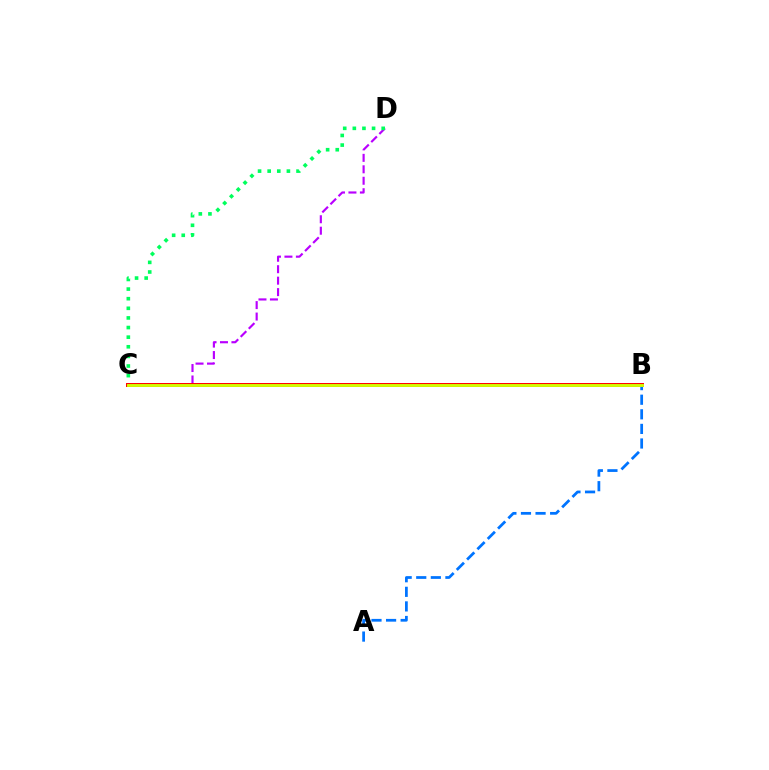{('C', 'D'): [{'color': '#b900ff', 'line_style': 'dashed', 'thickness': 1.56}, {'color': '#00ff5c', 'line_style': 'dotted', 'thickness': 2.61}], ('B', 'C'): [{'color': '#ff0000', 'line_style': 'solid', 'thickness': 2.84}, {'color': '#d1ff00', 'line_style': 'solid', 'thickness': 2.09}], ('A', 'B'): [{'color': '#0074ff', 'line_style': 'dashed', 'thickness': 1.98}]}